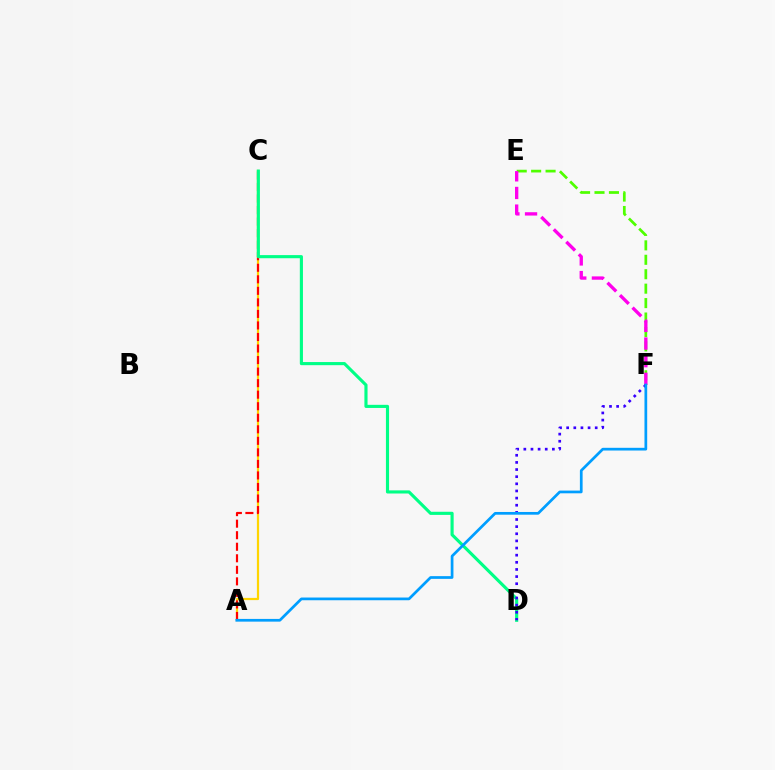{('A', 'C'): [{'color': '#ffd500', 'line_style': 'solid', 'thickness': 1.6}, {'color': '#ff0000', 'line_style': 'dashed', 'thickness': 1.57}], ('E', 'F'): [{'color': '#4fff00', 'line_style': 'dashed', 'thickness': 1.96}, {'color': '#ff00ed', 'line_style': 'dashed', 'thickness': 2.4}], ('C', 'D'): [{'color': '#00ff86', 'line_style': 'solid', 'thickness': 2.25}], ('D', 'F'): [{'color': '#3700ff', 'line_style': 'dotted', 'thickness': 1.94}], ('A', 'F'): [{'color': '#009eff', 'line_style': 'solid', 'thickness': 1.96}]}